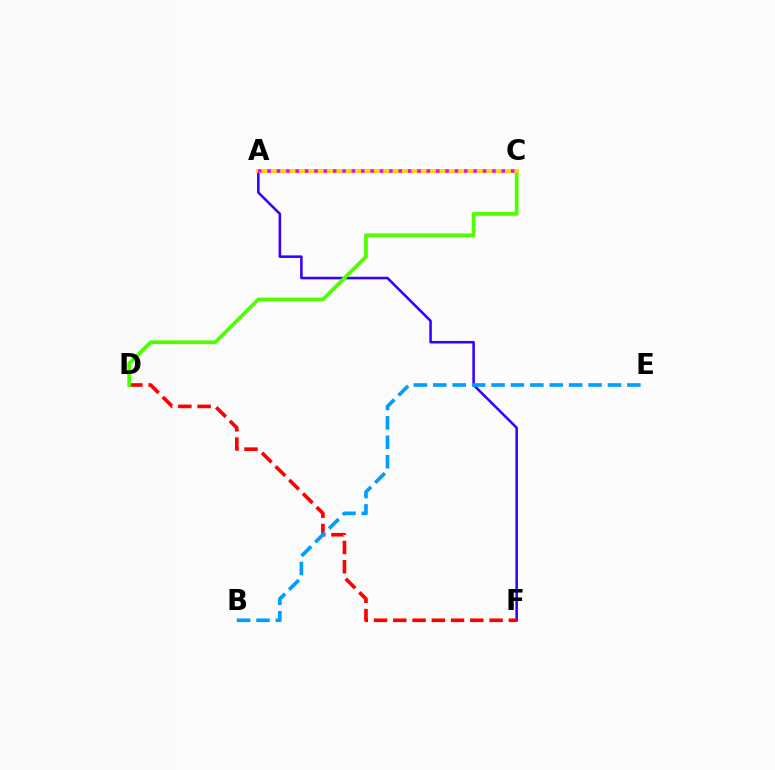{('A', 'C'): [{'color': '#00ff86', 'line_style': 'dotted', 'thickness': 2.04}, {'color': '#ffd500', 'line_style': 'solid', 'thickness': 2.73}, {'color': '#ff00ed', 'line_style': 'dotted', 'thickness': 2.54}], ('A', 'F'): [{'color': '#3700ff', 'line_style': 'solid', 'thickness': 1.84}], ('D', 'F'): [{'color': '#ff0000', 'line_style': 'dashed', 'thickness': 2.62}], ('C', 'D'): [{'color': '#4fff00', 'line_style': 'solid', 'thickness': 2.7}], ('B', 'E'): [{'color': '#009eff', 'line_style': 'dashed', 'thickness': 2.64}]}